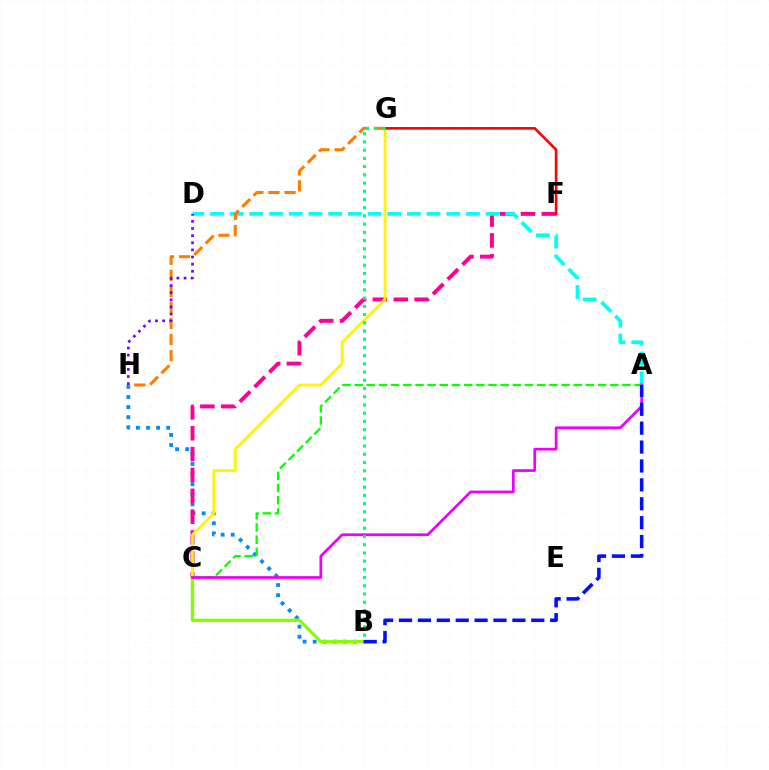{('B', 'H'): [{'color': '#008cff', 'line_style': 'dotted', 'thickness': 2.74}], ('C', 'F'): [{'color': '#ff0094', 'line_style': 'dashed', 'thickness': 2.83}], ('A', 'C'): [{'color': '#08ff00', 'line_style': 'dashed', 'thickness': 1.65}, {'color': '#ee00ff', 'line_style': 'solid', 'thickness': 1.97}], ('C', 'G'): [{'color': '#fcf500', 'line_style': 'solid', 'thickness': 2.0}], ('B', 'C'): [{'color': '#84ff00', 'line_style': 'solid', 'thickness': 2.4}], ('F', 'G'): [{'color': '#ff0000', 'line_style': 'solid', 'thickness': 1.88}], ('A', 'D'): [{'color': '#00fff6', 'line_style': 'dashed', 'thickness': 2.67}], ('G', 'H'): [{'color': '#ff7c00', 'line_style': 'dashed', 'thickness': 2.18}], ('B', 'G'): [{'color': '#00ff74', 'line_style': 'dotted', 'thickness': 2.23}], ('D', 'H'): [{'color': '#7200ff', 'line_style': 'dotted', 'thickness': 1.94}], ('A', 'B'): [{'color': '#0010ff', 'line_style': 'dashed', 'thickness': 2.57}]}